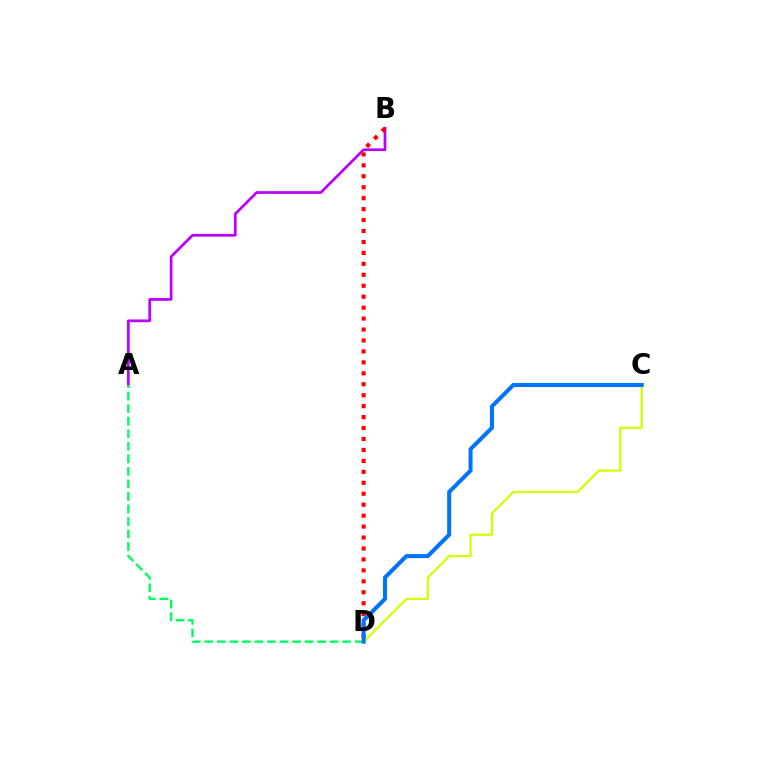{('A', 'B'): [{'color': '#b900ff', 'line_style': 'solid', 'thickness': 1.96}], ('C', 'D'): [{'color': '#d1ff00', 'line_style': 'solid', 'thickness': 1.61}, {'color': '#0074ff', 'line_style': 'solid', 'thickness': 2.9}], ('B', 'D'): [{'color': '#ff0000', 'line_style': 'dotted', 'thickness': 2.97}], ('A', 'D'): [{'color': '#00ff5c', 'line_style': 'dashed', 'thickness': 1.7}]}